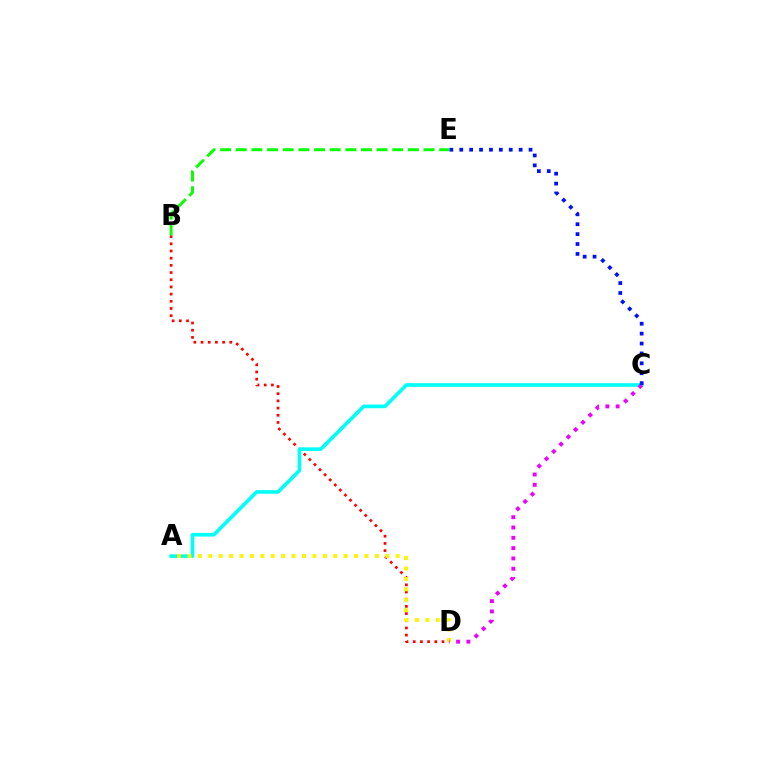{('B', 'D'): [{'color': '#ff0000', 'line_style': 'dotted', 'thickness': 1.95}], ('B', 'E'): [{'color': '#08ff00', 'line_style': 'dashed', 'thickness': 2.13}], ('A', 'C'): [{'color': '#00fff6', 'line_style': 'solid', 'thickness': 2.62}], ('A', 'D'): [{'color': '#fcf500', 'line_style': 'dotted', 'thickness': 2.83}], ('C', 'D'): [{'color': '#ee00ff', 'line_style': 'dotted', 'thickness': 2.8}], ('C', 'E'): [{'color': '#0010ff', 'line_style': 'dotted', 'thickness': 2.69}]}